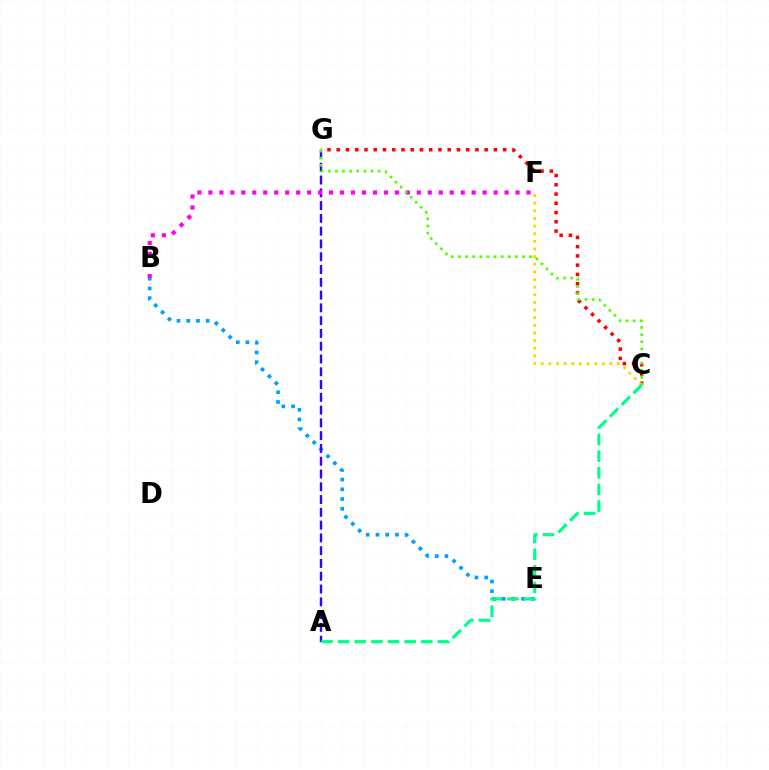{('B', 'E'): [{'color': '#009eff', 'line_style': 'dotted', 'thickness': 2.64}], ('A', 'G'): [{'color': '#3700ff', 'line_style': 'dashed', 'thickness': 1.74}], ('B', 'F'): [{'color': '#ff00ed', 'line_style': 'dotted', 'thickness': 2.98}], ('C', 'G'): [{'color': '#ff0000', 'line_style': 'dotted', 'thickness': 2.51}, {'color': '#4fff00', 'line_style': 'dotted', 'thickness': 1.94}], ('C', 'F'): [{'color': '#ffd500', 'line_style': 'dotted', 'thickness': 2.07}], ('A', 'C'): [{'color': '#00ff86', 'line_style': 'dashed', 'thickness': 2.26}]}